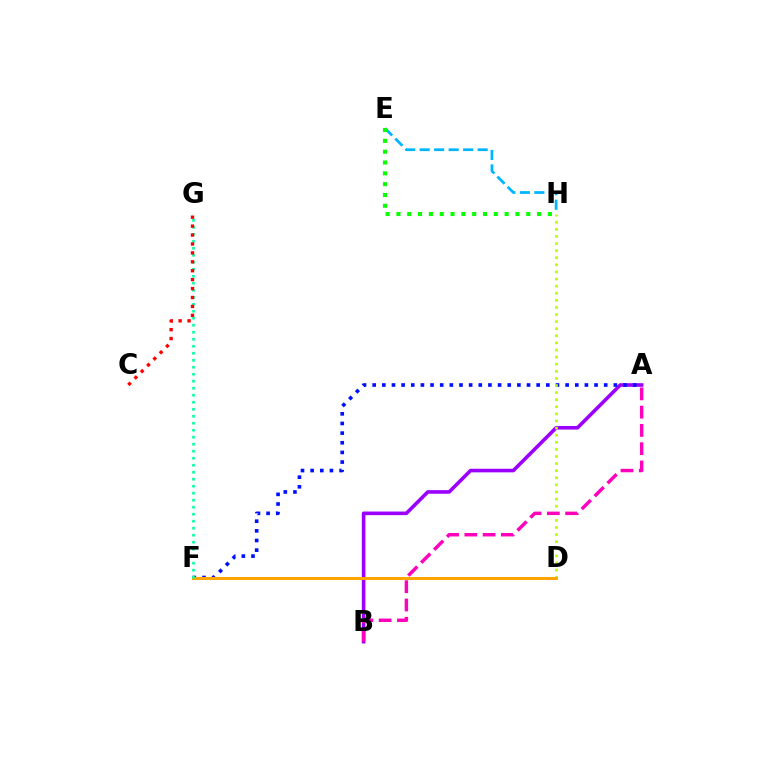{('A', 'B'): [{'color': '#9b00ff', 'line_style': 'solid', 'thickness': 2.6}, {'color': '#ff00bd', 'line_style': 'dashed', 'thickness': 2.48}], ('A', 'F'): [{'color': '#0010ff', 'line_style': 'dotted', 'thickness': 2.62}], ('D', 'H'): [{'color': '#b3ff00', 'line_style': 'dotted', 'thickness': 1.93}], ('D', 'F'): [{'color': '#ffa500', 'line_style': 'solid', 'thickness': 2.16}], ('F', 'G'): [{'color': '#00ff9d', 'line_style': 'dotted', 'thickness': 1.9}], ('C', 'G'): [{'color': '#ff0000', 'line_style': 'dotted', 'thickness': 2.42}], ('E', 'H'): [{'color': '#00b5ff', 'line_style': 'dashed', 'thickness': 1.97}, {'color': '#08ff00', 'line_style': 'dotted', 'thickness': 2.94}]}